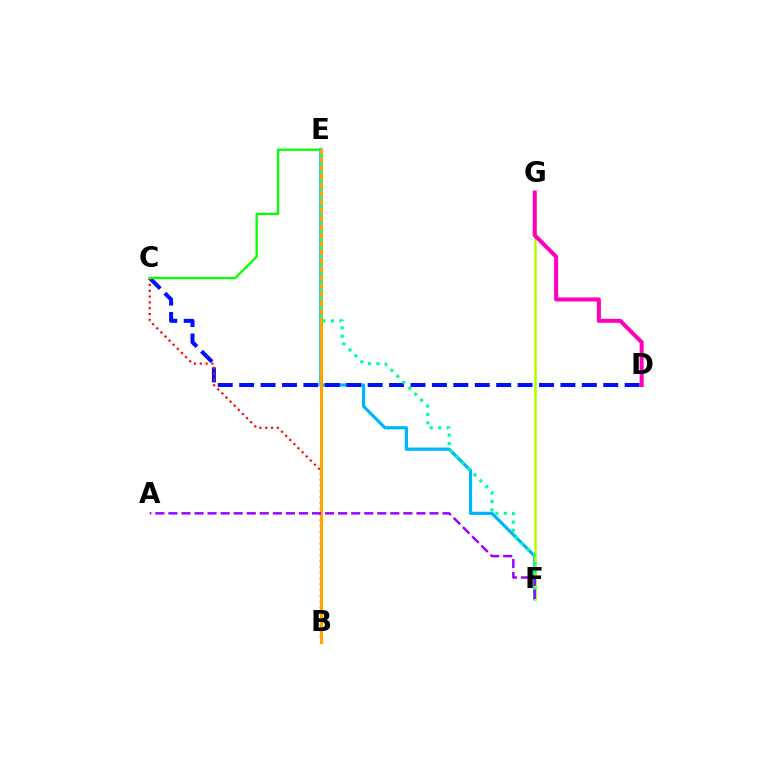{('E', 'F'): [{'color': '#00b5ff', 'line_style': 'solid', 'thickness': 2.31}, {'color': '#00ff9d', 'line_style': 'dotted', 'thickness': 2.28}], ('F', 'G'): [{'color': '#b3ff00', 'line_style': 'solid', 'thickness': 1.82}], ('C', 'D'): [{'color': '#0010ff', 'line_style': 'dashed', 'thickness': 2.91}], ('B', 'C'): [{'color': '#ff0000', 'line_style': 'dotted', 'thickness': 1.58}], ('D', 'G'): [{'color': '#ff00bd', 'line_style': 'solid', 'thickness': 2.9}], ('C', 'E'): [{'color': '#08ff00', 'line_style': 'solid', 'thickness': 1.65}], ('B', 'E'): [{'color': '#ffa500', 'line_style': 'solid', 'thickness': 2.21}], ('A', 'F'): [{'color': '#9b00ff', 'line_style': 'dashed', 'thickness': 1.77}]}